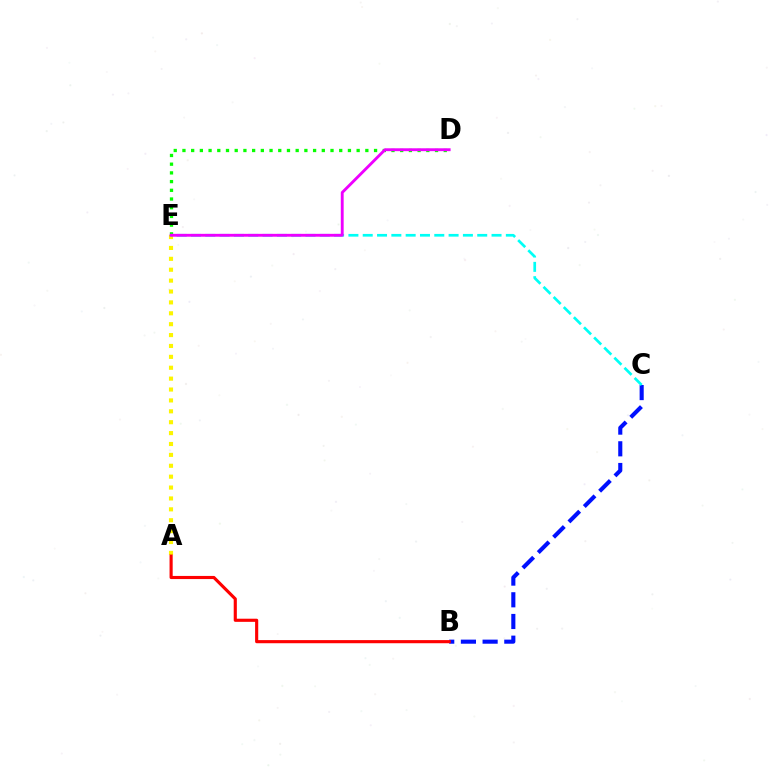{('B', 'C'): [{'color': '#0010ff', 'line_style': 'dashed', 'thickness': 2.95}], ('A', 'E'): [{'color': '#fcf500', 'line_style': 'dotted', 'thickness': 2.96}], ('D', 'E'): [{'color': '#08ff00', 'line_style': 'dotted', 'thickness': 2.37}, {'color': '#ee00ff', 'line_style': 'solid', 'thickness': 2.06}], ('C', 'E'): [{'color': '#00fff6', 'line_style': 'dashed', 'thickness': 1.94}], ('A', 'B'): [{'color': '#ff0000', 'line_style': 'solid', 'thickness': 2.25}]}